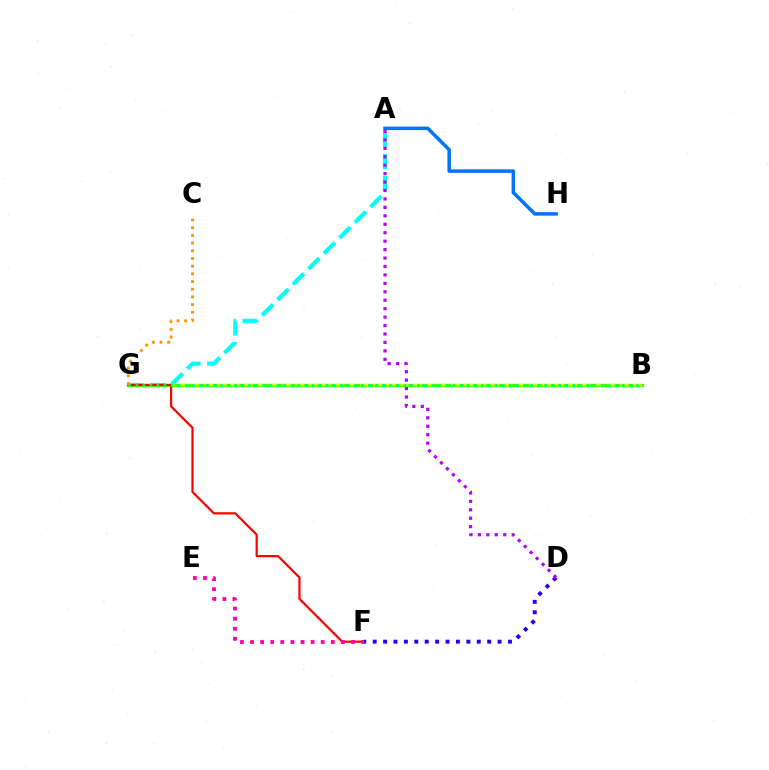{('A', 'G'): [{'color': '#00fff6', 'line_style': 'dashed', 'thickness': 2.97}], ('A', 'H'): [{'color': '#0074ff', 'line_style': 'solid', 'thickness': 2.53}], ('B', 'G'): [{'color': '#3dff00', 'line_style': 'solid', 'thickness': 2.32}, {'color': '#d1ff00', 'line_style': 'dashed', 'thickness': 1.76}, {'color': '#00ff5c', 'line_style': 'dotted', 'thickness': 1.91}], ('F', 'G'): [{'color': '#ff0000', 'line_style': 'solid', 'thickness': 1.6}], ('D', 'F'): [{'color': '#2500ff', 'line_style': 'dotted', 'thickness': 2.83}], ('A', 'D'): [{'color': '#b900ff', 'line_style': 'dotted', 'thickness': 2.29}], ('C', 'G'): [{'color': '#ff9400', 'line_style': 'dotted', 'thickness': 2.09}], ('E', 'F'): [{'color': '#ff00ac', 'line_style': 'dotted', 'thickness': 2.74}]}